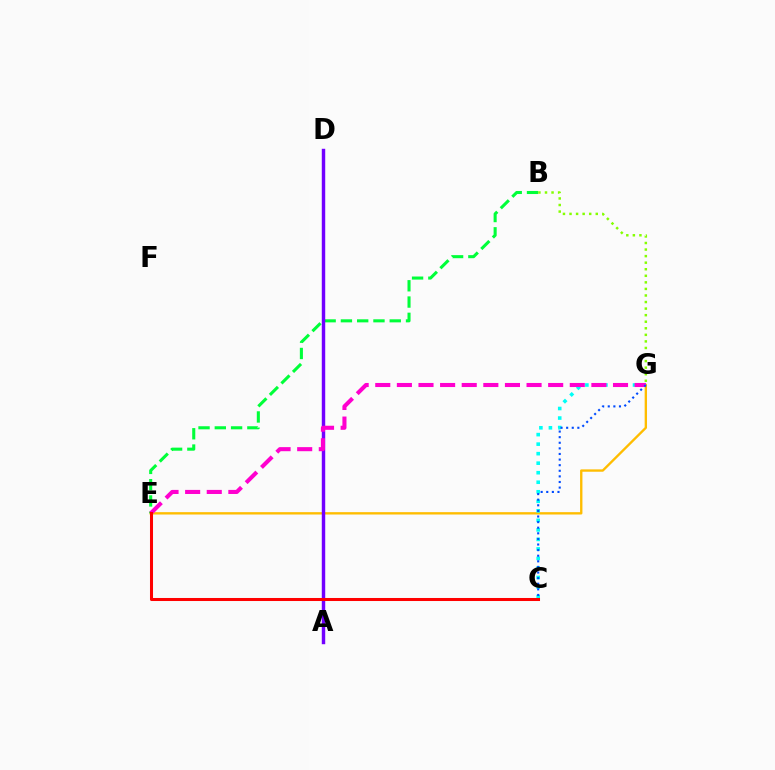{('E', 'G'): [{'color': '#ffbd00', 'line_style': 'solid', 'thickness': 1.7}, {'color': '#ff00cf', 'line_style': 'dashed', 'thickness': 2.94}], ('B', 'E'): [{'color': '#00ff39', 'line_style': 'dashed', 'thickness': 2.21}], ('C', 'G'): [{'color': '#00fff6', 'line_style': 'dotted', 'thickness': 2.59}, {'color': '#004bff', 'line_style': 'dotted', 'thickness': 1.52}], ('A', 'D'): [{'color': '#7200ff', 'line_style': 'solid', 'thickness': 2.47}], ('B', 'G'): [{'color': '#84ff00', 'line_style': 'dotted', 'thickness': 1.78}], ('C', 'E'): [{'color': '#ff0000', 'line_style': 'solid', 'thickness': 2.19}]}